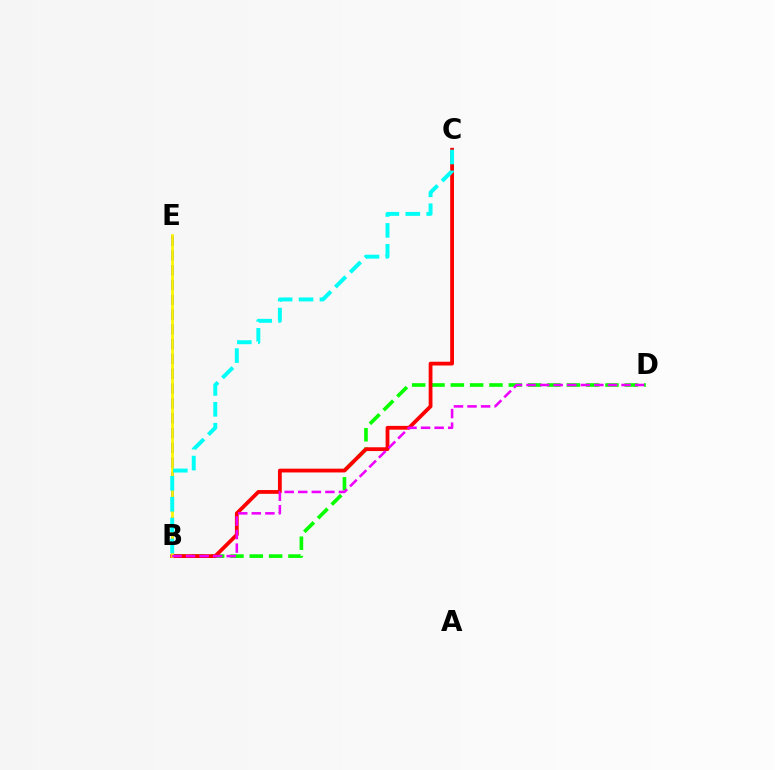{('B', 'E'): [{'color': '#0010ff', 'line_style': 'dashed', 'thickness': 2.01}, {'color': '#fcf500', 'line_style': 'solid', 'thickness': 1.96}], ('B', 'D'): [{'color': '#08ff00', 'line_style': 'dashed', 'thickness': 2.63}, {'color': '#ee00ff', 'line_style': 'dashed', 'thickness': 1.84}], ('B', 'C'): [{'color': '#ff0000', 'line_style': 'solid', 'thickness': 2.73}, {'color': '#00fff6', 'line_style': 'dashed', 'thickness': 2.84}]}